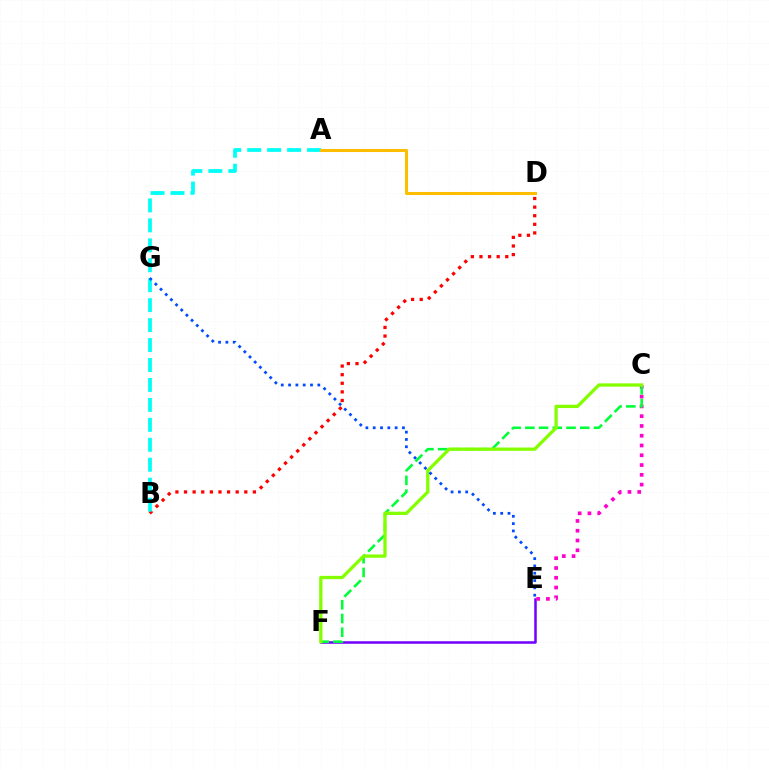{('E', 'F'): [{'color': '#7200ff', 'line_style': 'solid', 'thickness': 1.81}], ('C', 'E'): [{'color': '#ff00cf', 'line_style': 'dotted', 'thickness': 2.66}], ('C', 'F'): [{'color': '#00ff39', 'line_style': 'dashed', 'thickness': 1.86}, {'color': '#84ff00', 'line_style': 'solid', 'thickness': 2.37}], ('B', 'D'): [{'color': '#ff0000', 'line_style': 'dotted', 'thickness': 2.34}], ('A', 'B'): [{'color': '#00fff6', 'line_style': 'dashed', 'thickness': 2.71}], ('E', 'G'): [{'color': '#004bff', 'line_style': 'dotted', 'thickness': 1.99}], ('A', 'D'): [{'color': '#ffbd00', 'line_style': 'solid', 'thickness': 2.19}]}